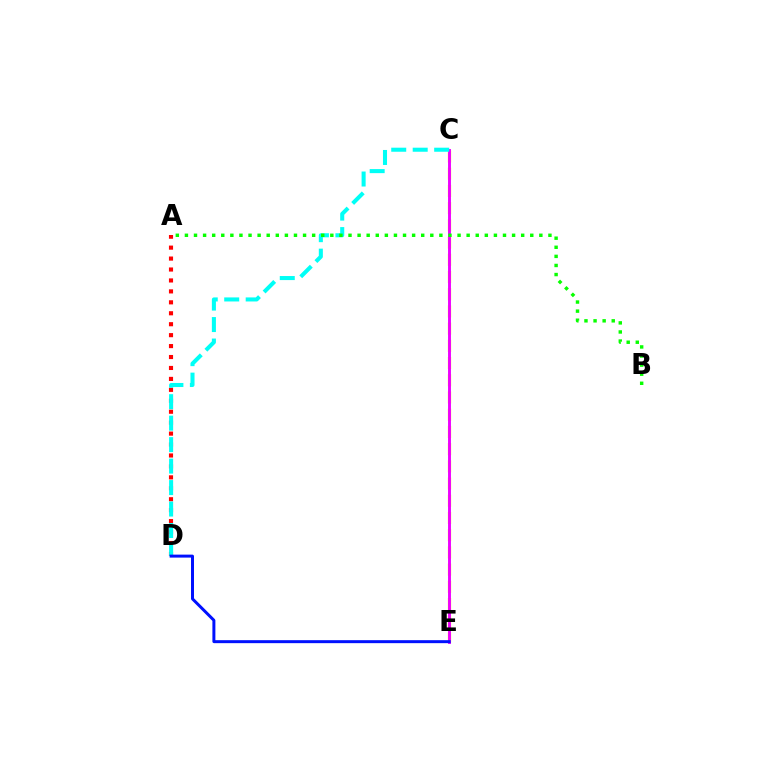{('C', 'E'): [{'color': '#fcf500', 'line_style': 'dashed', 'thickness': 2.34}, {'color': '#ee00ff', 'line_style': 'solid', 'thickness': 2.09}], ('A', 'D'): [{'color': '#ff0000', 'line_style': 'dotted', 'thickness': 2.97}], ('C', 'D'): [{'color': '#00fff6', 'line_style': 'dashed', 'thickness': 2.92}], ('A', 'B'): [{'color': '#08ff00', 'line_style': 'dotted', 'thickness': 2.47}], ('D', 'E'): [{'color': '#0010ff', 'line_style': 'solid', 'thickness': 2.15}]}